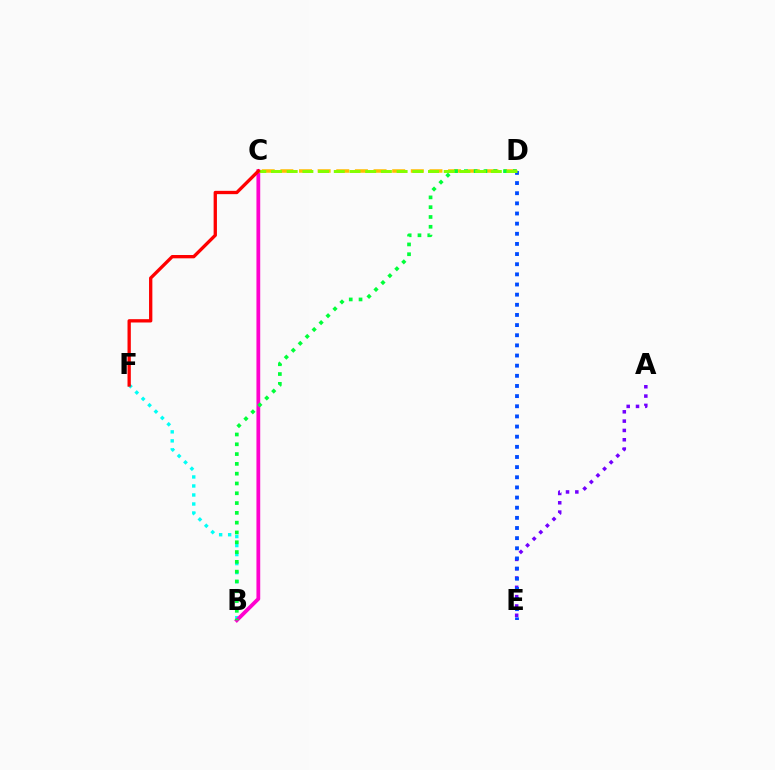{('A', 'E'): [{'color': '#7200ff', 'line_style': 'dotted', 'thickness': 2.53}], ('D', 'E'): [{'color': '#004bff', 'line_style': 'dotted', 'thickness': 2.76}], ('B', 'F'): [{'color': '#00fff6', 'line_style': 'dotted', 'thickness': 2.45}], ('B', 'C'): [{'color': '#ff00cf', 'line_style': 'solid', 'thickness': 2.72}], ('C', 'D'): [{'color': '#ffbd00', 'line_style': 'dashed', 'thickness': 2.53}, {'color': '#84ff00', 'line_style': 'dashed', 'thickness': 2.13}], ('B', 'D'): [{'color': '#00ff39', 'line_style': 'dotted', 'thickness': 2.66}], ('C', 'F'): [{'color': '#ff0000', 'line_style': 'solid', 'thickness': 2.39}]}